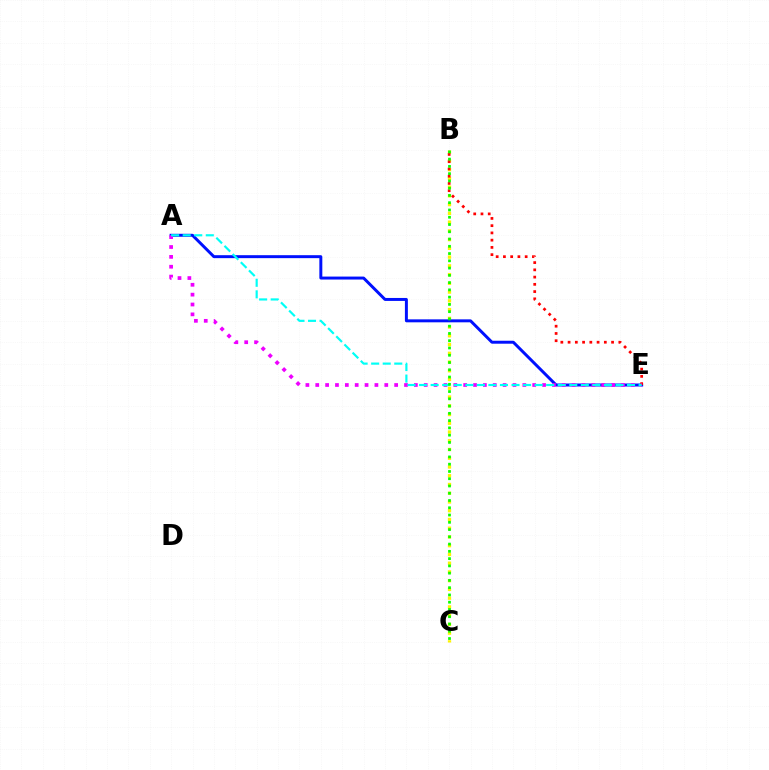{('B', 'C'): [{'color': '#fcf500', 'line_style': 'dotted', 'thickness': 2.38}, {'color': '#08ff00', 'line_style': 'dotted', 'thickness': 1.97}], ('A', 'E'): [{'color': '#0010ff', 'line_style': 'solid', 'thickness': 2.13}, {'color': '#ee00ff', 'line_style': 'dotted', 'thickness': 2.68}, {'color': '#00fff6', 'line_style': 'dashed', 'thickness': 1.57}], ('B', 'E'): [{'color': '#ff0000', 'line_style': 'dotted', 'thickness': 1.97}]}